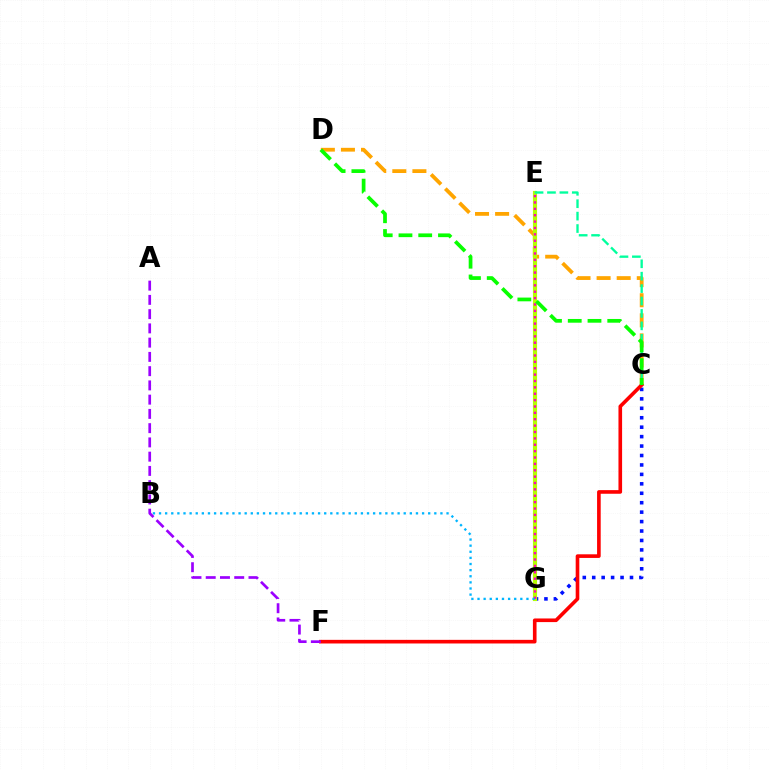{('C', 'D'): [{'color': '#ffa500', 'line_style': 'dashed', 'thickness': 2.73}, {'color': '#08ff00', 'line_style': 'dashed', 'thickness': 2.68}], ('C', 'G'): [{'color': '#0010ff', 'line_style': 'dotted', 'thickness': 2.57}], ('E', 'G'): [{'color': '#b3ff00', 'line_style': 'solid', 'thickness': 2.98}, {'color': '#ff00bd', 'line_style': 'dotted', 'thickness': 1.73}], ('C', 'E'): [{'color': '#00ff9d', 'line_style': 'dashed', 'thickness': 1.69}], ('B', 'G'): [{'color': '#00b5ff', 'line_style': 'dotted', 'thickness': 1.66}], ('C', 'F'): [{'color': '#ff0000', 'line_style': 'solid', 'thickness': 2.61}], ('A', 'F'): [{'color': '#9b00ff', 'line_style': 'dashed', 'thickness': 1.94}]}